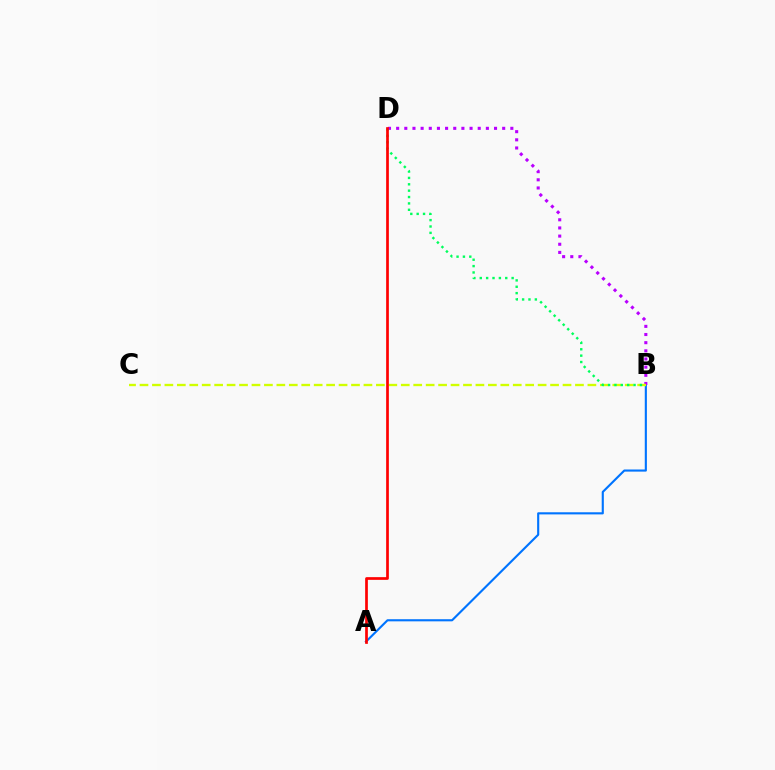{('A', 'B'): [{'color': '#0074ff', 'line_style': 'solid', 'thickness': 1.53}], ('B', 'D'): [{'color': '#b900ff', 'line_style': 'dotted', 'thickness': 2.22}, {'color': '#00ff5c', 'line_style': 'dotted', 'thickness': 1.73}], ('B', 'C'): [{'color': '#d1ff00', 'line_style': 'dashed', 'thickness': 1.69}], ('A', 'D'): [{'color': '#ff0000', 'line_style': 'solid', 'thickness': 1.95}]}